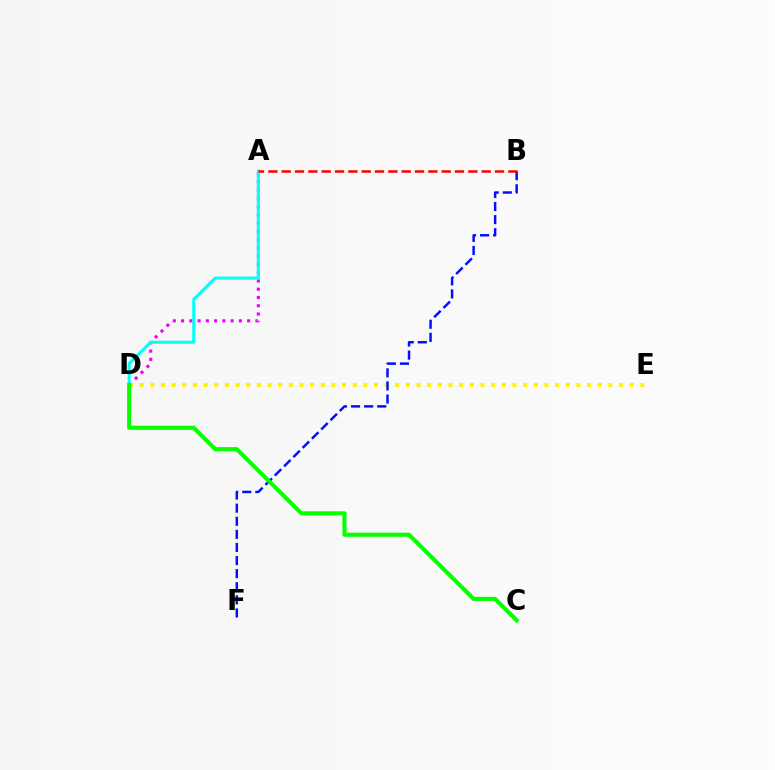{('A', 'D'): [{'color': '#ee00ff', 'line_style': 'dotted', 'thickness': 2.24}, {'color': '#00fff6', 'line_style': 'solid', 'thickness': 2.2}], ('D', 'E'): [{'color': '#fcf500', 'line_style': 'dotted', 'thickness': 2.89}], ('B', 'F'): [{'color': '#0010ff', 'line_style': 'dashed', 'thickness': 1.78}], ('A', 'B'): [{'color': '#ff0000', 'line_style': 'dashed', 'thickness': 1.81}], ('C', 'D'): [{'color': '#08ff00', 'line_style': 'solid', 'thickness': 2.95}]}